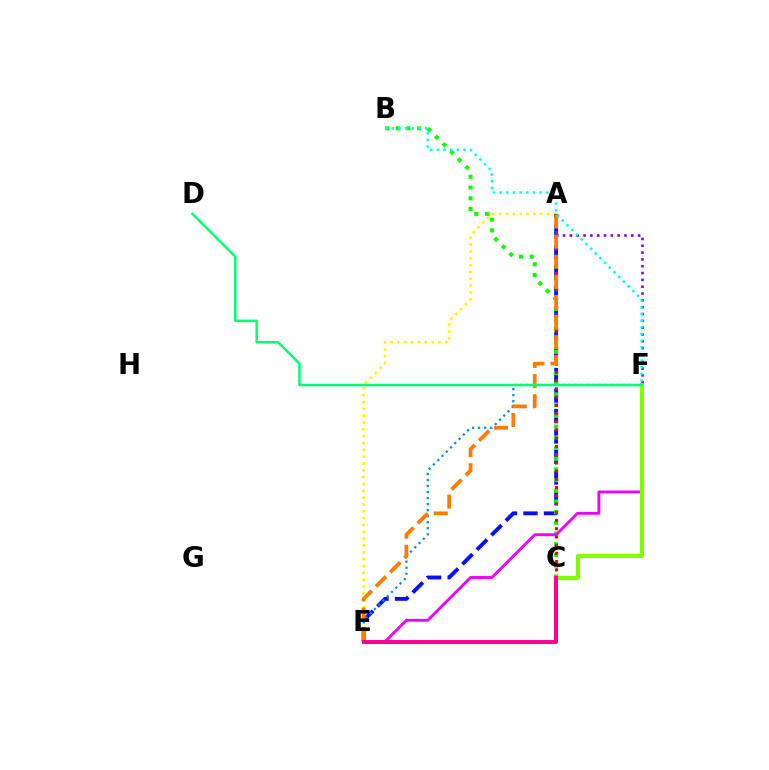{('A', 'E'): [{'color': '#fcf500', 'line_style': 'dotted', 'thickness': 1.86}, {'color': '#0010ff', 'line_style': 'dashed', 'thickness': 2.78}, {'color': '#ff7c00', 'line_style': 'dashed', 'thickness': 2.73}], ('A', 'F'): [{'color': '#7200ff', 'line_style': 'dotted', 'thickness': 1.85}], ('B', 'C'): [{'color': '#08ff00', 'line_style': 'dotted', 'thickness': 2.91}], ('E', 'F'): [{'color': '#ee00ff', 'line_style': 'solid', 'thickness': 2.07}, {'color': '#008cff', 'line_style': 'dotted', 'thickness': 1.64}], ('A', 'C'): [{'color': '#ff0000', 'line_style': 'dotted', 'thickness': 2.24}], ('C', 'F'): [{'color': '#84ff00', 'line_style': 'solid', 'thickness': 2.96}], ('D', 'F'): [{'color': '#00ff74', 'line_style': 'solid', 'thickness': 1.79}], ('C', 'E'): [{'color': '#ff0094', 'line_style': 'solid', 'thickness': 2.86}], ('B', 'F'): [{'color': '#00fff6', 'line_style': 'dotted', 'thickness': 1.8}]}